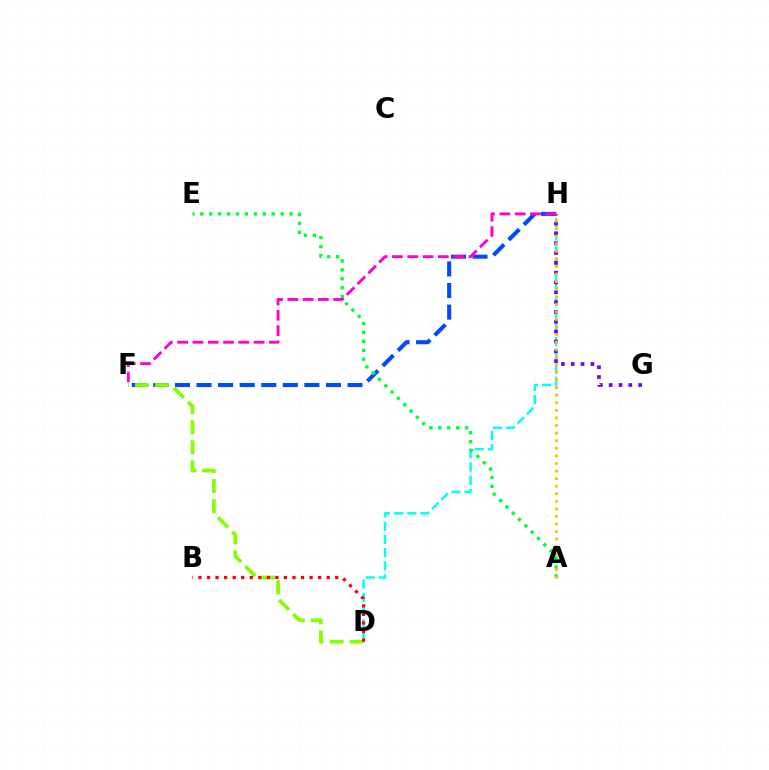{('F', 'H'): [{'color': '#004bff', 'line_style': 'dashed', 'thickness': 2.93}, {'color': '#ff00cf', 'line_style': 'dashed', 'thickness': 2.08}], ('D', 'H'): [{'color': '#00fff6', 'line_style': 'dashed', 'thickness': 1.8}], ('A', 'E'): [{'color': '#00ff39', 'line_style': 'dotted', 'thickness': 2.43}], ('D', 'F'): [{'color': '#84ff00', 'line_style': 'dashed', 'thickness': 2.72}], ('G', 'H'): [{'color': '#7200ff', 'line_style': 'dotted', 'thickness': 2.67}], ('B', 'D'): [{'color': '#ff0000', 'line_style': 'dotted', 'thickness': 2.32}], ('A', 'H'): [{'color': '#ffbd00', 'line_style': 'dotted', 'thickness': 2.06}]}